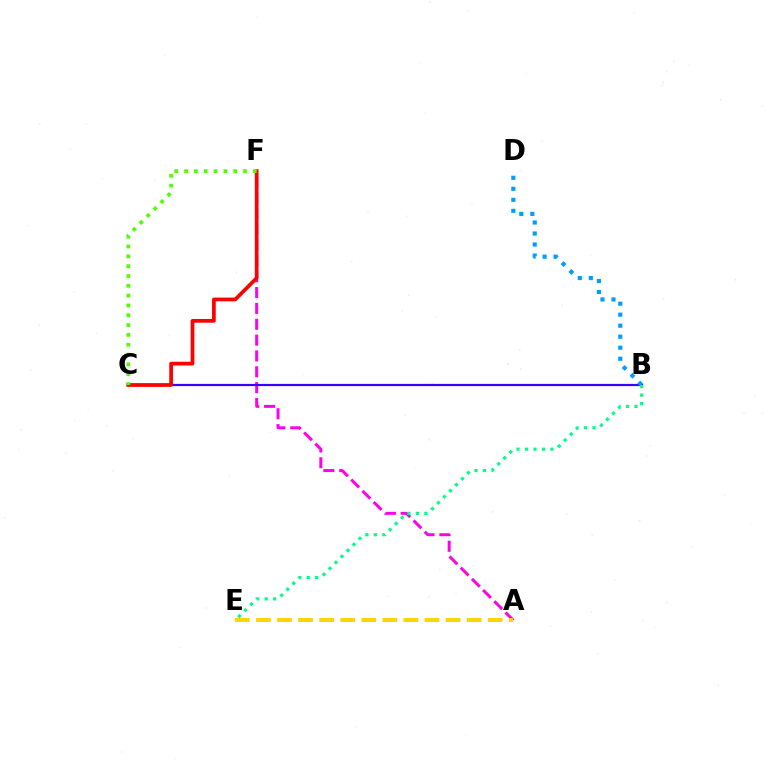{('A', 'F'): [{'color': '#ff00ed', 'line_style': 'dashed', 'thickness': 2.15}], ('A', 'E'): [{'color': '#ffd500', 'line_style': 'dashed', 'thickness': 2.86}], ('B', 'C'): [{'color': '#3700ff', 'line_style': 'solid', 'thickness': 1.59}], ('C', 'F'): [{'color': '#ff0000', 'line_style': 'solid', 'thickness': 2.69}, {'color': '#4fff00', 'line_style': 'dotted', 'thickness': 2.67}], ('B', 'D'): [{'color': '#009eff', 'line_style': 'dotted', 'thickness': 2.99}], ('B', 'E'): [{'color': '#00ff86', 'line_style': 'dotted', 'thickness': 2.3}]}